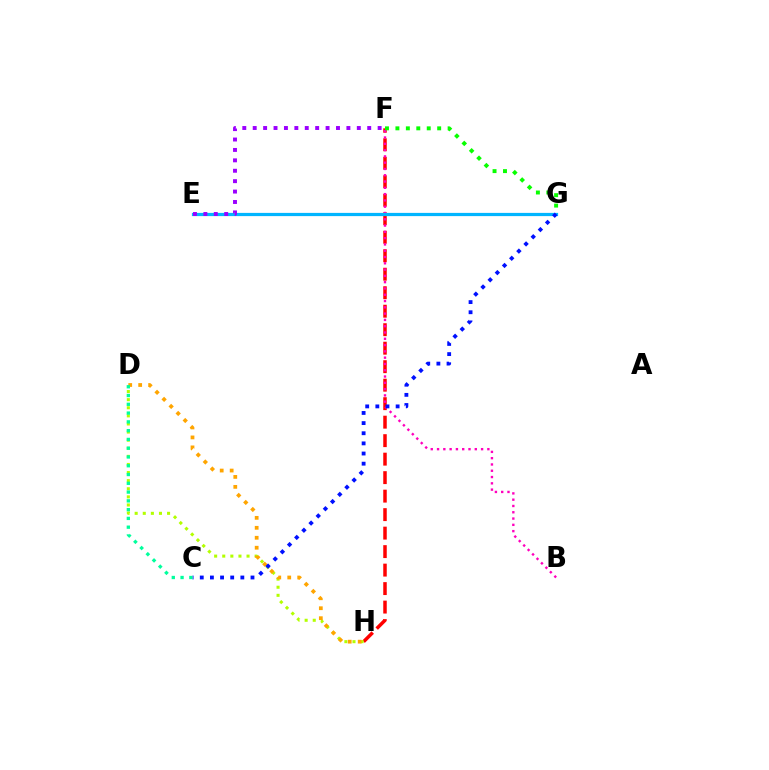{('F', 'H'): [{'color': '#ff0000', 'line_style': 'dashed', 'thickness': 2.51}], ('B', 'F'): [{'color': '#ff00bd', 'line_style': 'dotted', 'thickness': 1.71}], ('F', 'G'): [{'color': '#08ff00', 'line_style': 'dotted', 'thickness': 2.84}], ('E', 'G'): [{'color': '#00b5ff', 'line_style': 'solid', 'thickness': 2.32}], ('D', 'H'): [{'color': '#b3ff00', 'line_style': 'dotted', 'thickness': 2.2}, {'color': '#ffa500', 'line_style': 'dotted', 'thickness': 2.71}], ('E', 'F'): [{'color': '#9b00ff', 'line_style': 'dotted', 'thickness': 2.83}], ('C', 'G'): [{'color': '#0010ff', 'line_style': 'dotted', 'thickness': 2.76}], ('C', 'D'): [{'color': '#00ff9d', 'line_style': 'dotted', 'thickness': 2.38}]}